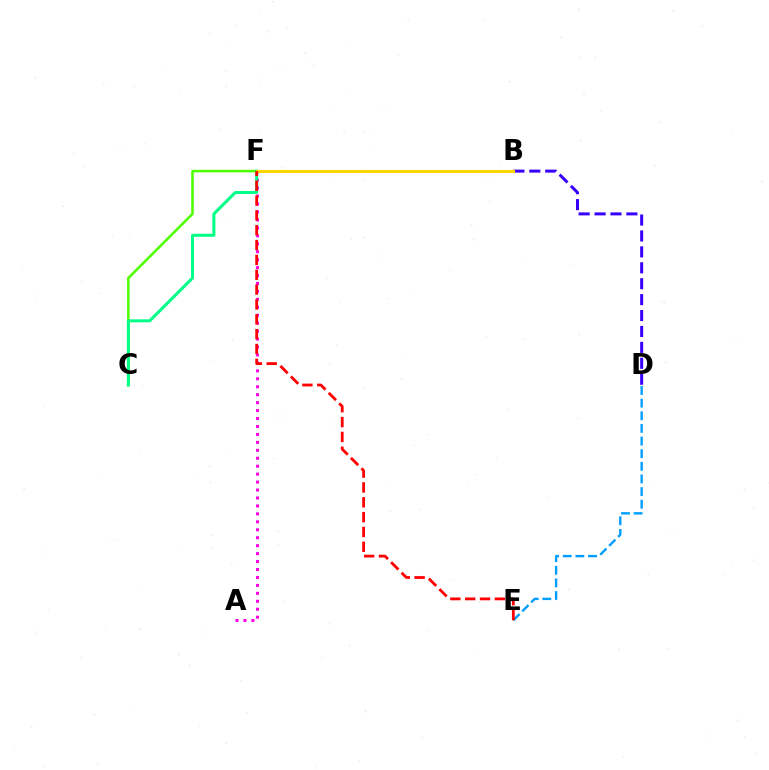{('B', 'D'): [{'color': '#3700ff', 'line_style': 'dashed', 'thickness': 2.16}], ('C', 'F'): [{'color': '#4fff00', 'line_style': 'solid', 'thickness': 1.84}, {'color': '#00ff86', 'line_style': 'solid', 'thickness': 2.16}], ('D', 'E'): [{'color': '#009eff', 'line_style': 'dashed', 'thickness': 1.72}], ('A', 'F'): [{'color': '#ff00ed', 'line_style': 'dotted', 'thickness': 2.16}], ('B', 'F'): [{'color': '#ffd500', 'line_style': 'solid', 'thickness': 2.21}], ('E', 'F'): [{'color': '#ff0000', 'line_style': 'dashed', 'thickness': 2.02}]}